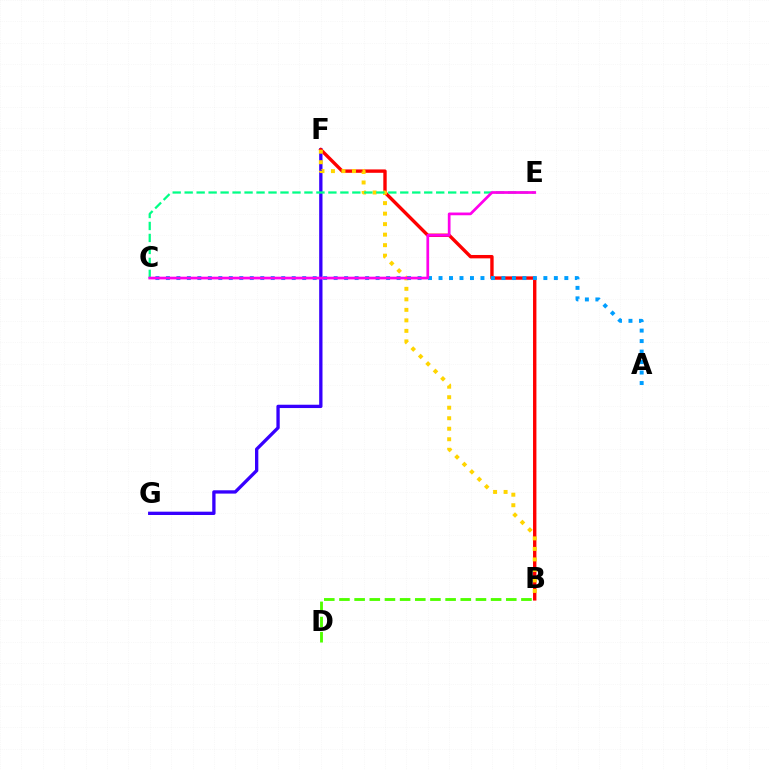{('F', 'G'): [{'color': '#3700ff', 'line_style': 'solid', 'thickness': 2.39}], ('B', 'F'): [{'color': '#ff0000', 'line_style': 'solid', 'thickness': 2.44}, {'color': '#ffd500', 'line_style': 'dotted', 'thickness': 2.86}], ('C', 'E'): [{'color': '#00ff86', 'line_style': 'dashed', 'thickness': 1.63}, {'color': '#ff00ed', 'line_style': 'solid', 'thickness': 1.96}], ('A', 'C'): [{'color': '#009eff', 'line_style': 'dotted', 'thickness': 2.85}], ('B', 'D'): [{'color': '#4fff00', 'line_style': 'dashed', 'thickness': 2.06}]}